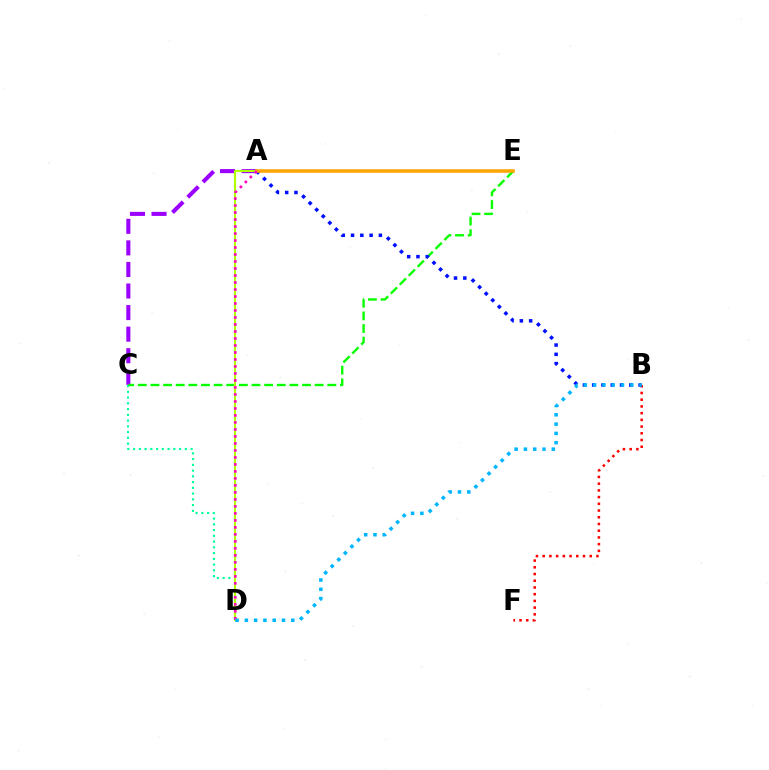{('A', 'C'): [{'color': '#9b00ff', 'line_style': 'dashed', 'thickness': 2.93}], ('B', 'F'): [{'color': '#ff0000', 'line_style': 'dotted', 'thickness': 1.83}], ('C', 'D'): [{'color': '#00ff9d', 'line_style': 'dotted', 'thickness': 1.56}], ('C', 'E'): [{'color': '#08ff00', 'line_style': 'dashed', 'thickness': 1.72}], ('A', 'D'): [{'color': '#b3ff00', 'line_style': 'solid', 'thickness': 1.54}, {'color': '#ff00bd', 'line_style': 'dotted', 'thickness': 1.9}], ('A', 'B'): [{'color': '#0010ff', 'line_style': 'dotted', 'thickness': 2.52}], ('A', 'E'): [{'color': '#ffa500', 'line_style': 'solid', 'thickness': 2.54}], ('B', 'D'): [{'color': '#00b5ff', 'line_style': 'dotted', 'thickness': 2.53}]}